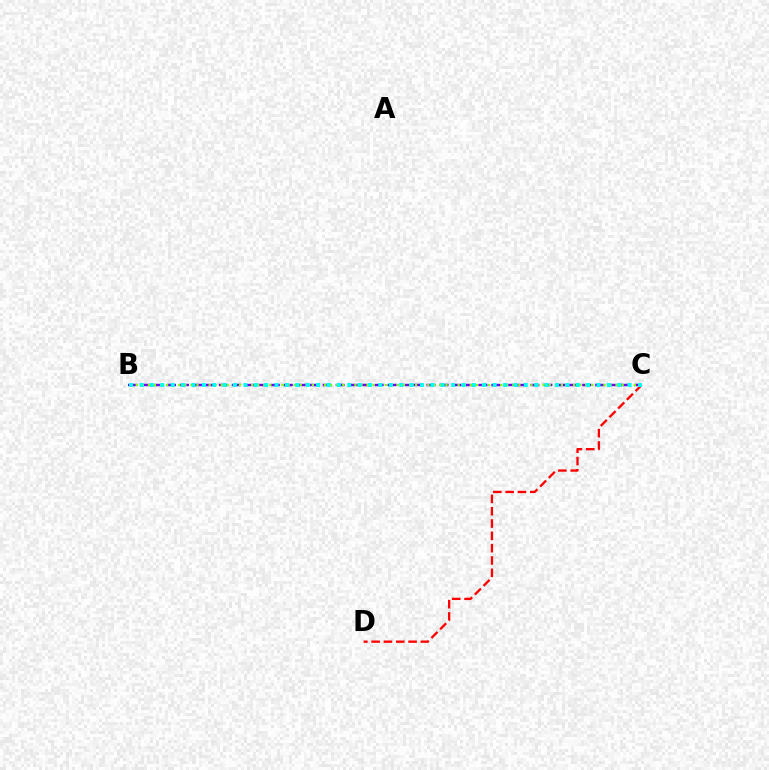{('C', 'D'): [{'color': '#ff0000', 'line_style': 'dashed', 'thickness': 1.67}], ('B', 'C'): [{'color': '#7200ff', 'line_style': 'dashed', 'thickness': 1.76}, {'color': '#84ff00', 'line_style': 'dotted', 'thickness': 1.65}, {'color': '#00fff6', 'line_style': 'dotted', 'thickness': 2.82}]}